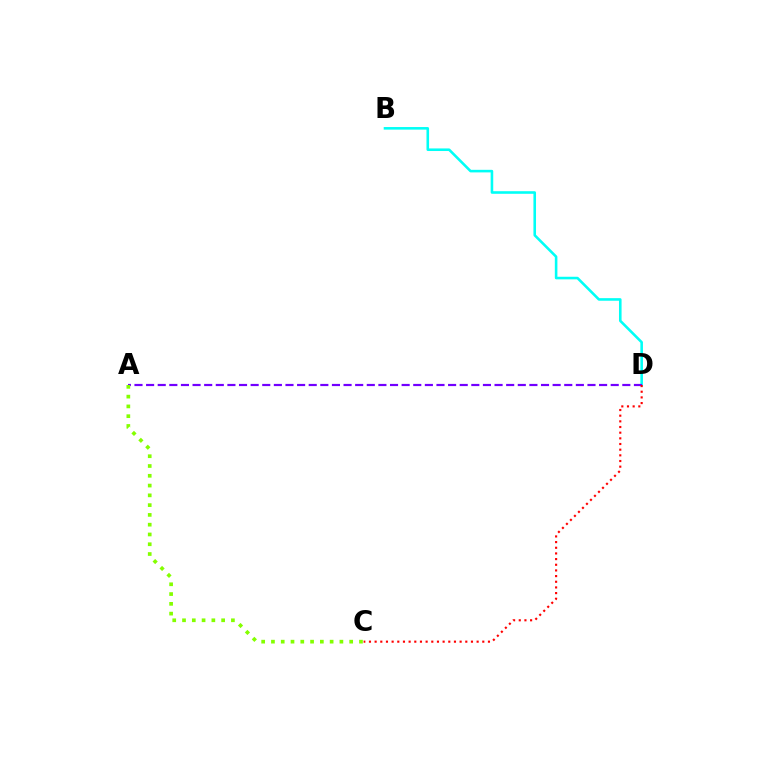{('B', 'D'): [{'color': '#00fff6', 'line_style': 'solid', 'thickness': 1.86}], ('A', 'D'): [{'color': '#7200ff', 'line_style': 'dashed', 'thickness': 1.58}], ('C', 'D'): [{'color': '#ff0000', 'line_style': 'dotted', 'thickness': 1.54}], ('A', 'C'): [{'color': '#84ff00', 'line_style': 'dotted', 'thickness': 2.66}]}